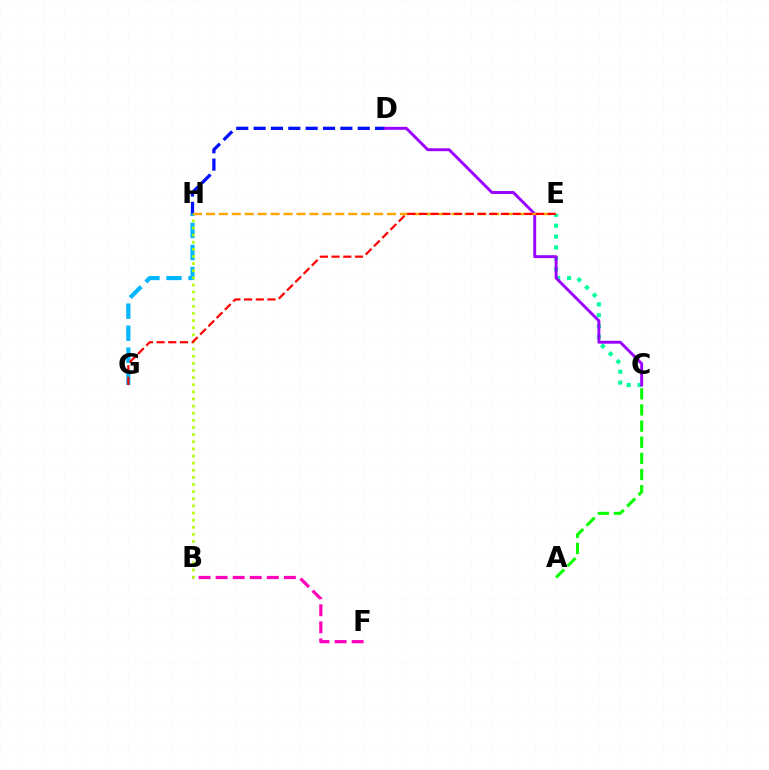{('D', 'H'): [{'color': '#0010ff', 'line_style': 'dashed', 'thickness': 2.36}], ('B', 'F'): [{'color': '#ff00bd', 'line_style': 'dashed', 'thickness': 2.32}], ('C', 'E'): [{'color': '#00ff9d', 'line_style': 'dotted', 'thickness': 2.96}], ('C', 'D'): [{'color': '#9b00ff', 'line_style': 'solid', 'thickness': 2.1}], ('A', 'C'): [{'color': '#08ff00', 'line_style': 'dashed', 'thickness': 2.19}], ('G', 'H'): [{'color': '#00b5ff', 'line_style': 'dashed', 'thickness': 3.0}], ('E', 'H'): [{'color': '#ffa500', 'line_style': 'dashed', 'thickness': 1.76}], ('B', 'H'): [{'color': '#b3ff00', 'line_style': 'dotted', 'thickness': 1.94}], ('E', 'G'): [{'color': '#ff0000', 'line_style': 'dashed', 'thickness': 1.59}]}